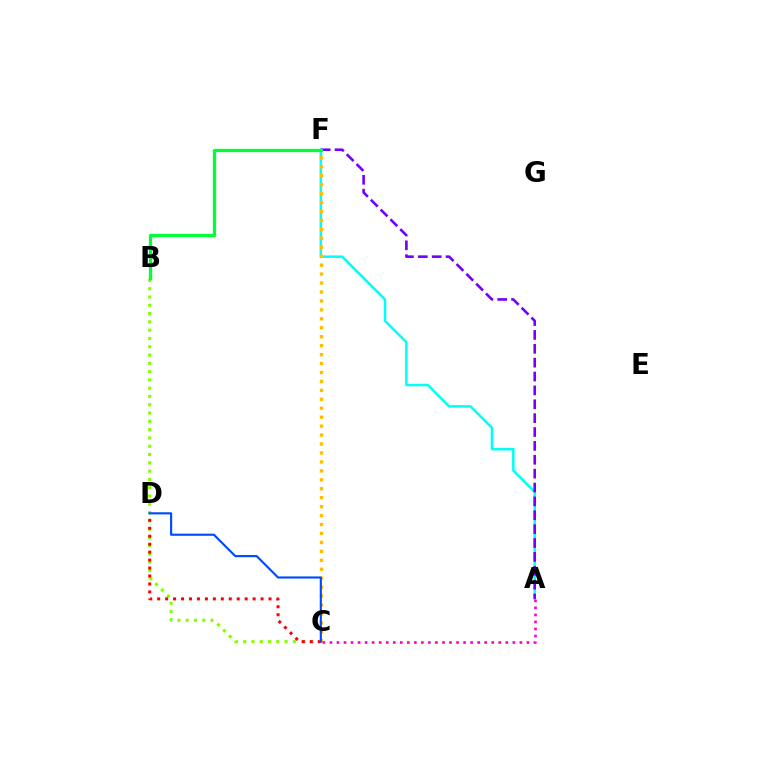{('A', 'F'): [{'color': '#00fff6', 'line_style': 'solid', 'thickness': 1.82}, {'color': '#7200ff', 'line_style': 'dashed', 'thickness': 1.88}], ('B', 'C'): [{'color': '#84ff00', 'line_style': 'dotted', 'thickness': 2.25}], ('C', 'D'): [{'color': '#ff0000', 'line_style': 'dotted', 'thickness': 2.16}, {'color': '#004bff', 'line_style': 'solid', 'thickness': 1.55}], ('C', 'F'): [{'color': '#ffbd00', 'line_style': 'dotted', 'thickness': 2.43}], ('A', 'C'): [{'color': '#ff00cf', 'line_style': 'dotted', 'thickness': 1.91}], ('B', 'F'): [{'color': '#00ff39', 'line_style': 'solid', 'thickness': 2.35}]}